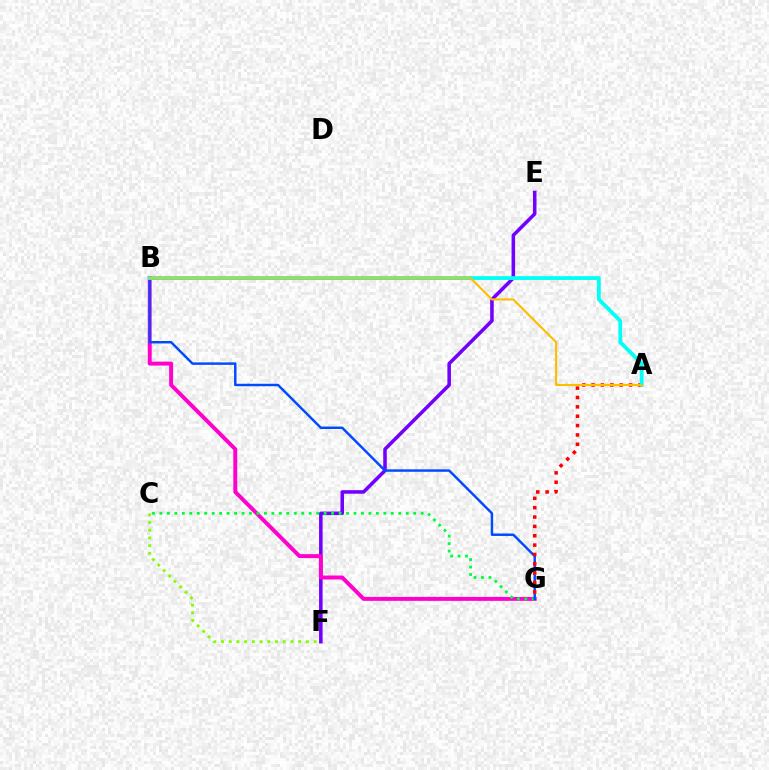{('E', 'F'): [{'color': '#7200ff', 'line_style': 'solid', 'thickness': 2.55}], ('B', 'G'): [{'color': '#ff00cf', 'line_style': 'solid', 'thickness': 2.84}, {'color': '#004bff', 'line_style': 'solid', 'thickness': 1.77}], ('C', 'G'): [{'color': '#00ff39', 'line_style': 'dotted', 'thickness': 2.03}], ('C', 'F'): [{'color': '#84ff00', 'line_style': 'dotted', 'thickness': 2.1}], ('A', 'G'): [{'color': '#ff0000', 'line_style': 'dotted', 'thickness': 2.54}], ('A', 'B'): [{'color': '#00fff6', 'line_style': 'solid', 'thickness': 2.74}, {'color': '#ffbd00', 'line_style': 'solid', 'thickness': 1.52}]}